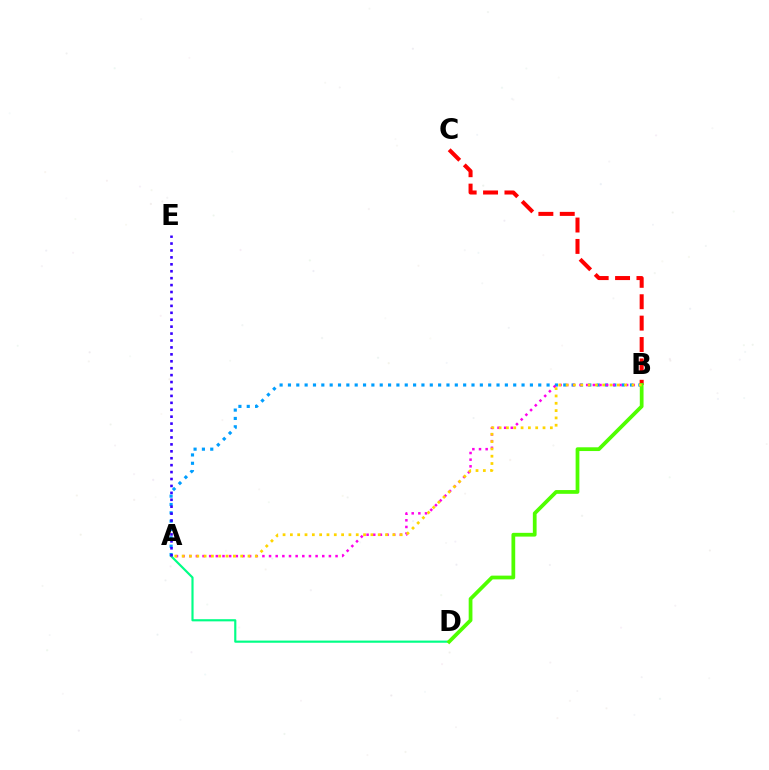{('A', 'B'): [{'color': '#009eff', 'line_style': 'dotted', 'thickness': 2.27}, {'color': '#ff00ed', 'line_style': 'dotted', 'thickness': 1.81}, {'color': '#ffd500', 'line_style': 'dotted', 'thickness': 1.99}], ('A', 'D'): [{'color': '#00ff86', 'line_style': 'solid', 'thickness': 1.56}], ('B', 'C'): [{'color': '#ff0000', 'line_style': 'dashed', 'thickness': 2.91}], ('A', 'E'): [{'color': '#3700ff', 'line_style': 'dotted', 'thickness': 1.88}], ('B', 'D'): [{'color': '#4fff00', 'line_style': 'solid', 'thickness': 2.7}]}